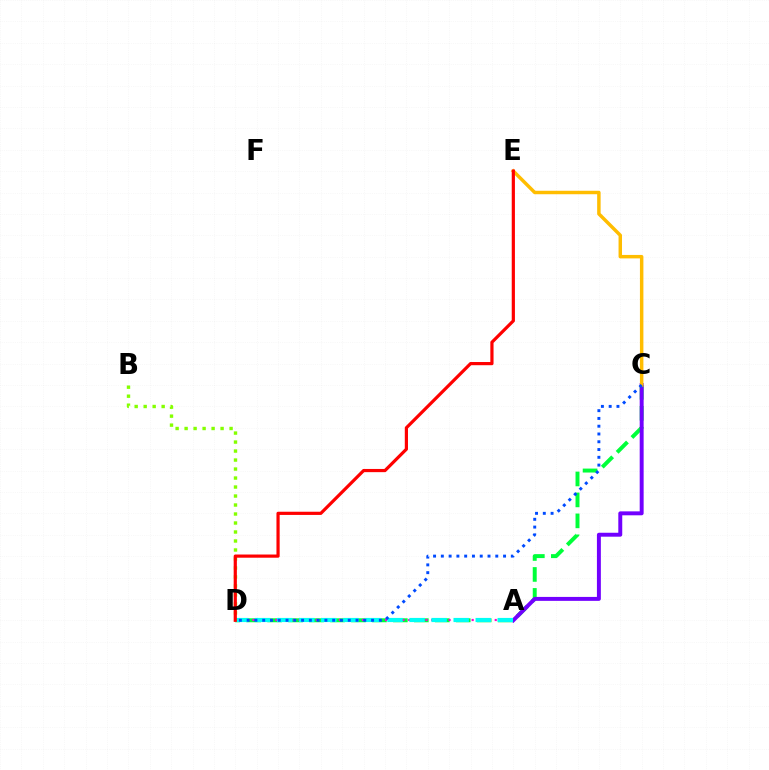{('C', 'D'): [{'color': '#00ff39', 'line_style': 'dashed', 'thickness': 2.85}, {'color': '#004bff', 'line_style': 'dotted', 'thickness': 2.11}], ('A', 'C'): [{'color': '#7200ff', 'line_style': 'solid', 'thickness': 2.84}], ('B', 'D'): [{'color': '#84ff00', 'line_style': 'dotted', 'thickness': 2.44}], ('A', 'D'): [{'color': '#ff00cf', 'line_style': 'dotted', 'thickness': 1.57}, {'color': '#00fff6', 'line_style': 'dashed', 'thickness': 3.0}], ('C', 'E'): [{'color': '#ffbd00', 'line_style': 'solid', 'thickness': 2.49}], ('D', 'E'): [{'color': '#ff0000', 'line_style': 'solid', 'thickness': 2.3}]}